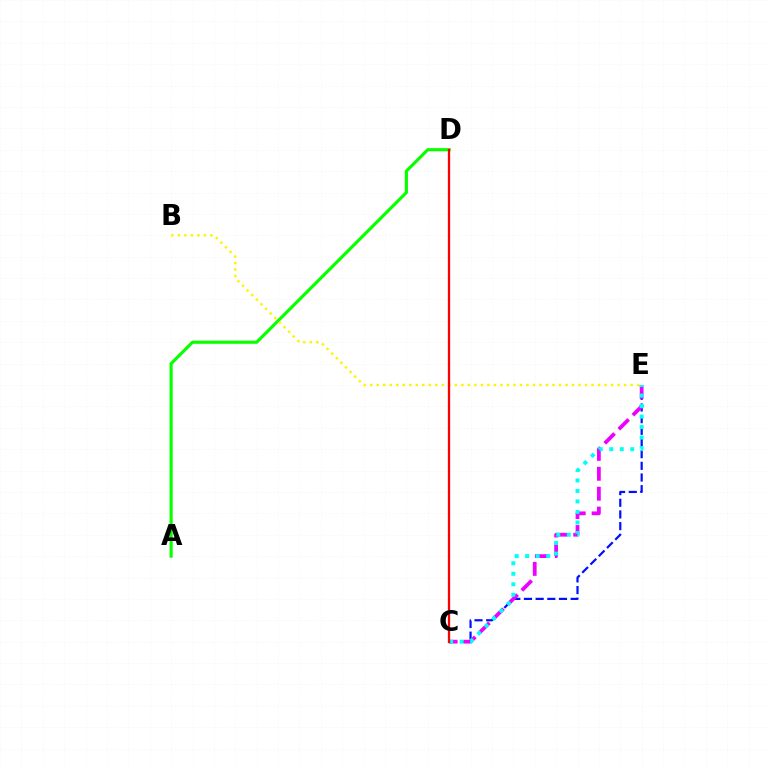{('C', 'E'): [{'color': '#0010ff', 'line_style': 'dashed', 'thickness': 1.58}, {'color': '#ee00ff', 'line_style': 'dashed', 'thickness': 2.7}, {'color': '#00fff6', 'line_style': 'dotted', 'thickness': 2.85}], ('A', 'D'): [{'color': '#08ff00', 'line_style': 'solid', 'thickness': 2.26}], ('B', 'E'): [{'color': '#fcf500', 'line_style': 'dotted', 'thickness': 1.77}], ('C', 'D'): [{'color': '#ff0000', 'line_style': 'solid', 'thickness': 1.66}]}